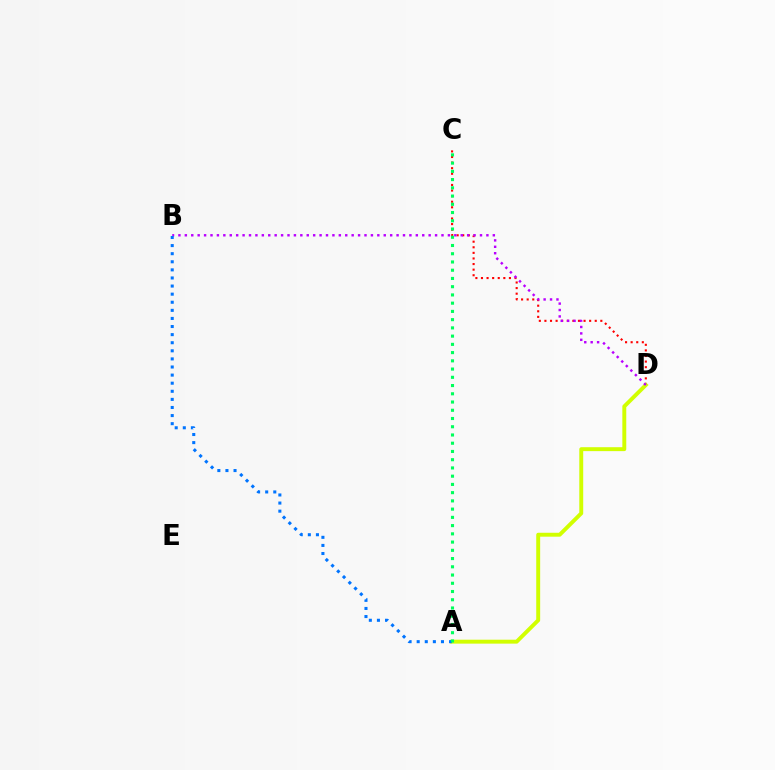{('C', 'D'): [{'color': '#ff0000', 'line_style': 'dotted', 'thickness': 1.52}], ('A', 'D'): [{'color': '#d1ff00', 'line_style': 'solid', 'thickness': 2.82}], ('B', 'D'): [{'color': '#b900ff', 'line_style': 'dotted', 'thickness': 1.74}], ('A', 'B'): [{'color': '#0074ff', 'line_style': 'dotted', 'thickness': 2.2}], ('A', 'C'): [{'color': '#00ff5c', 'line_style': 'dotted', 'thickness': 2.24}]}